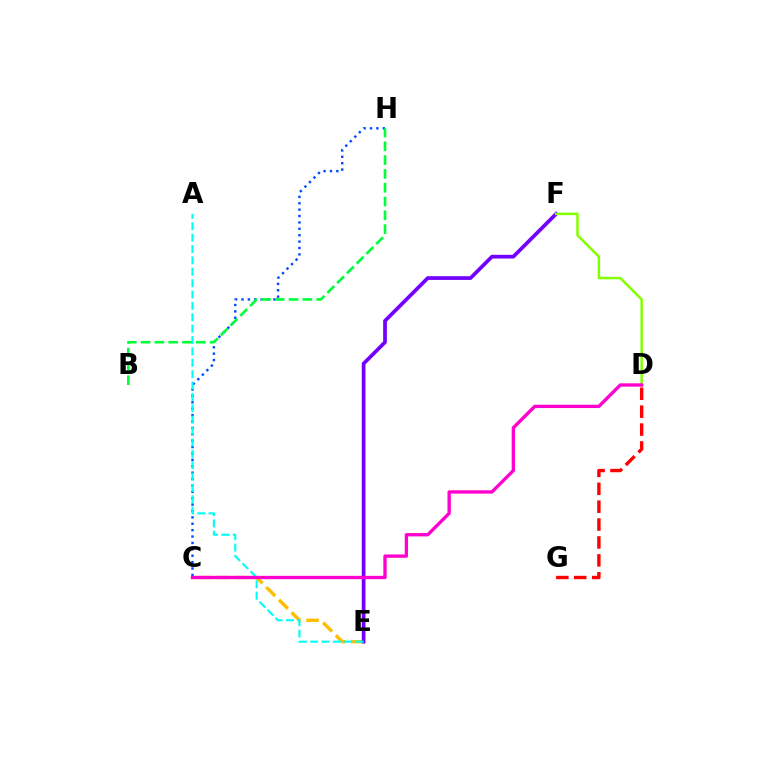{('C', 'E'): [{'color': '#ffbd00', 'line_style': 'dashed', 'thickness': 2.43}], ('E', 'F'): [{'color': '#7200ff', 'line_style': 'solid', 'thickness': 2.68}], ('C', 'H'): [{'color': '#004bff', 'line_style': 'dotted', 'thickness': 1.74}], ('D', 'F'): [{'color': '#84ff00', 'line_style': 'solid', 'thickness': 1.8}], ('A', 'E'): [{'color': '#00fff6', 'line_style': 'dashed', 'thickness': 1.55}], ('B', 'H'): [{'color': '#00ff39', 'line_style': 'dashed', 'thickness': 1.88}], ('C', 'D'): [{'color': '#ff00cf', 'line_style': 'solid', 'thickness': 2.4}], ('D', 'G'): [{'color': '#ff0000', 'line_style': 'dashed', 'thickness': 2.43}]}